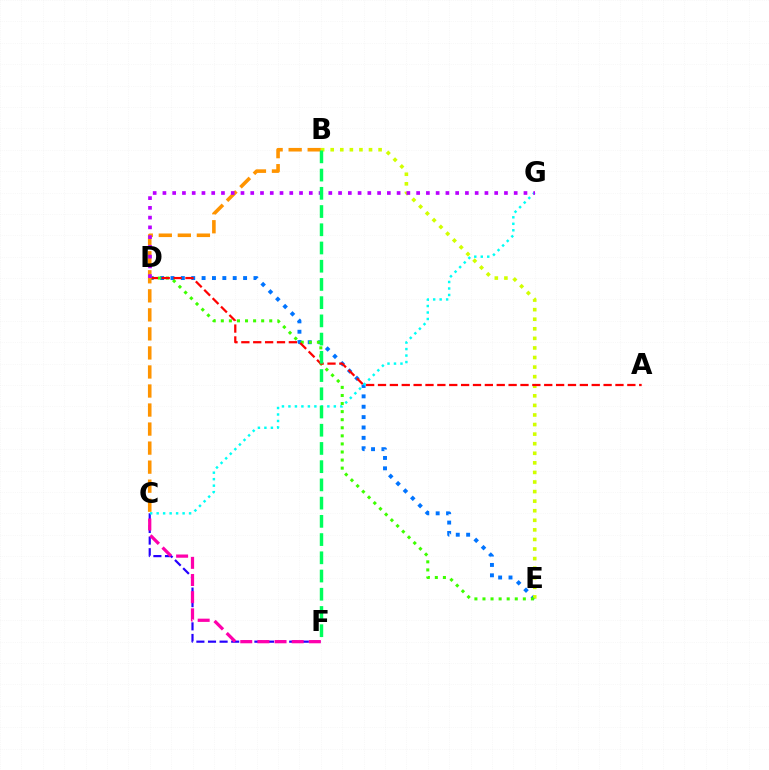{('D', 'E'): [{'color': '#0074ff', 'line_style': 'dotted', 'thickness': 2.82}, {'color': '#3dff00', 'line_style': 'dotted', 'thickness': 2.19}], ('B', 'E'): [{'color': '#d1ff00', 'line_style': 'dotted', 'thickness': 2.6}], ('C', 'F'): [{'color': '#2500ff', 'line_style': 'dashed', 'thickness': 1.58}, {'color': '#ff00ac', 'line_style': 'dashed', 'thickness': 2.33}], ('A', 'D'): [{'color': '#ff0000', 'line_style': 'dashed', 'thickness': 1.61}], ('B', 'C'): [{'color': '#ff9400', 'line_style': 'dashed', 'thickness': 2.59}], ('C', 'G'): [{'color': '#00fff6', 'line_style': 'dotted', 'thickness': 1.76}], ('D', 'G'): [{'color': '#b900ff', 'line_style': 'dotted', 'thickness': 2.65}], ('B', 'F'): [{'color': '#00ff5c', 'line_style': 'dashed', 'thickness': 2.48}]}